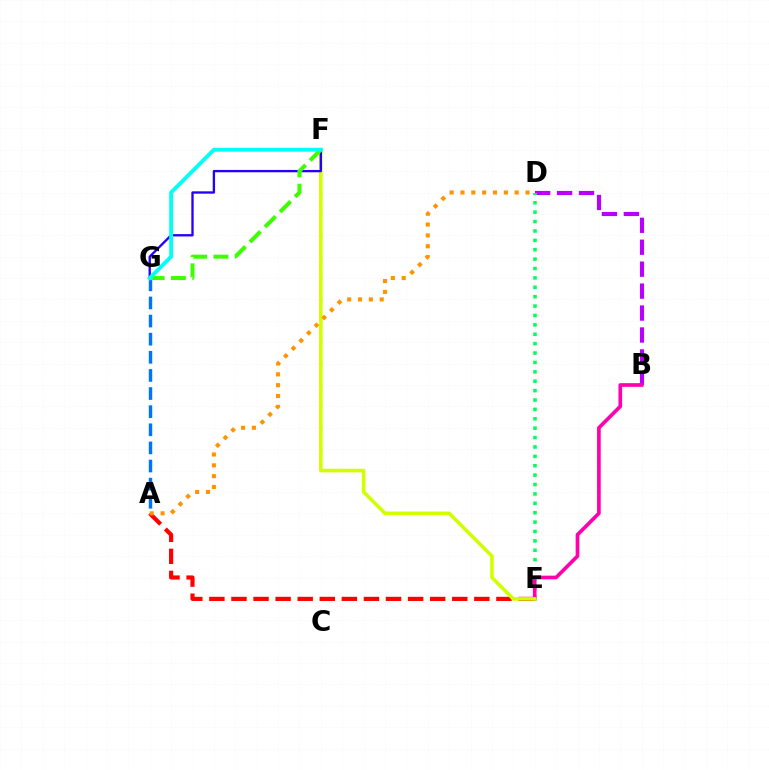{('A', 'E'): [{'color': '#ff0000', 'line_style': 'dashed', 'thickness': 3.0}], ('B', 'D'): [{'color': '#b900ff', 'line_style': 'dashed', 'thickness': 2.98}], ('A', 'G'): [{'color': '#0074ff', 'line_style': 'dashed', 'thickness': 2.46}], ('D', 'E'): [{'color': '#00ff5c', 'line_style': 'dotted', 'thickness': 2.55}], ('B', 'E'): [{'color': '#ff00ac', 'line_style': 'solid', 'thickness': 2.64}], ('E', 'F'): [{'color': '#d1ff00', 'line_style': 'solid', 'thickness': 2.59}], ('F', 'G'): [{'color': '#2500ff', 'line_style': 'solid', 'thickness': 1.69}, {'color': '#3dff00', 'line_style': 'dashed', 'thickness': 2.89}, {'color': '#00fff6', 'line_style': 'solid', 'thickness': 2.78}], ('A', 'D'): [{'color': '#ff9400', 'line_style': 'dotted', 'thickness': 2.95}]}